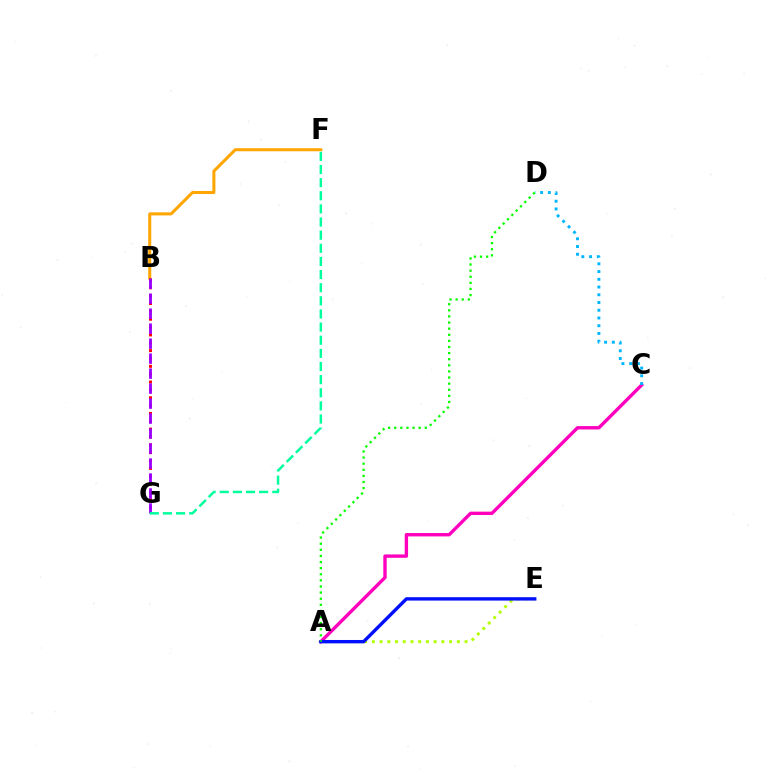{('A', 'E'): [{'color': '#b3ff00', 'line_style': 'dotted', 'thickness': 2.1}, {'color': '#0010ff', 'line_style': 'solid', 'thickness': 2.43}], ('A', 'C'): [{'color': '#ff00bd', 'line_style': 'solid', 'thickness': 2.42}], ('B', 'F'): [{'color': '#ffa500', 'line_style': 'solid', 'thickness': 2.18}], ('B', 'G'): [{'color': '#ff0000', 'line_style': 'dotted', 'thickness': 2.13}, {'color': '#9b00ff', 'line_style': 'dashed', 'thickness': 2.04}], ('C', 'D'): [{'color': '#00b5ff', 'line_style': 'dotted', 'thickness': 2.1}], ('A', 'D'): [{'color': '#08ff00', 'line_style': 'dotted', 'thickness': 1.66}], ('F', 'G'): [{'color': '#00ff9d', 'line_style': 'dashed', 'thickness': 1.78}]}